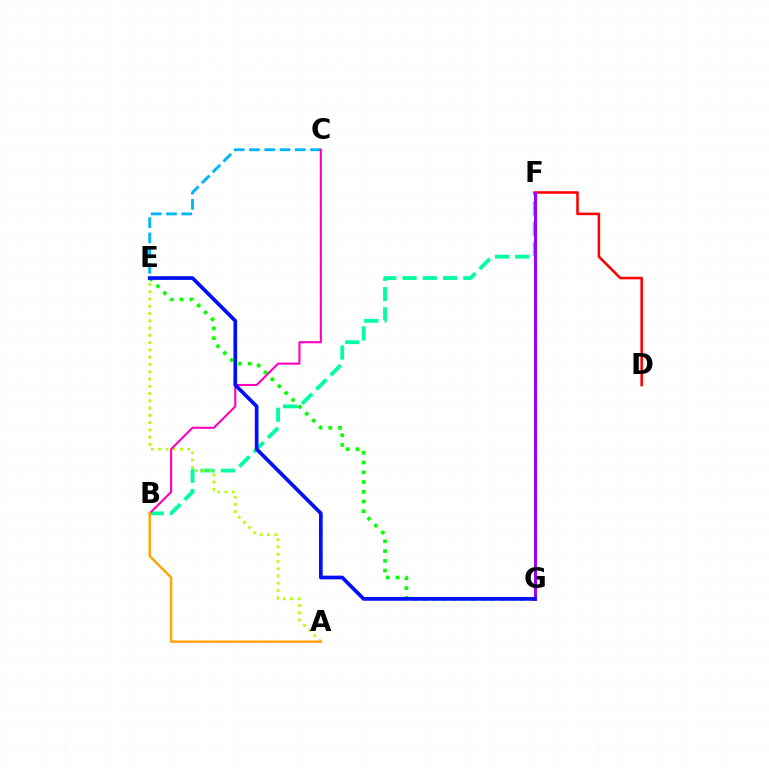{('C', 'E'): [{'color': '#00b5ff', 'line_style': 'dashed', 'thickness': 2.07}], ('B', 'F'): [{'color': '#00ff9d', 'line_style': 'dashed', 'thickness': 2.75}], ('D', 'F'): [{'color': '#ff0000', 'line_style': 'solid', 'thickness': 1.84}], ('A', 'E'): [{'color': '#b3ff00', 'line_style': 'dotted', 'thickness': 1.98}], ('F', 'G'): [{'color': '#9b00ff', 'line_style': 'solid', 'thickness': 2.18}], ('B', 'C'): [{'color': '#ff00bd', 'line_style': 'solid', 'thickness': 1.51}], ('E', 'G'): [{'color': '#08ff00', 'line_style': 'dotted', 'thickness': 2.65}, {'color': '#0010ff', 'line_style': 'solid', 'thickness': 2.66}], ('A', 'B'): [{'color': '#ffa500', 'line_style': 'solid', 'thickness': 1.76}]}